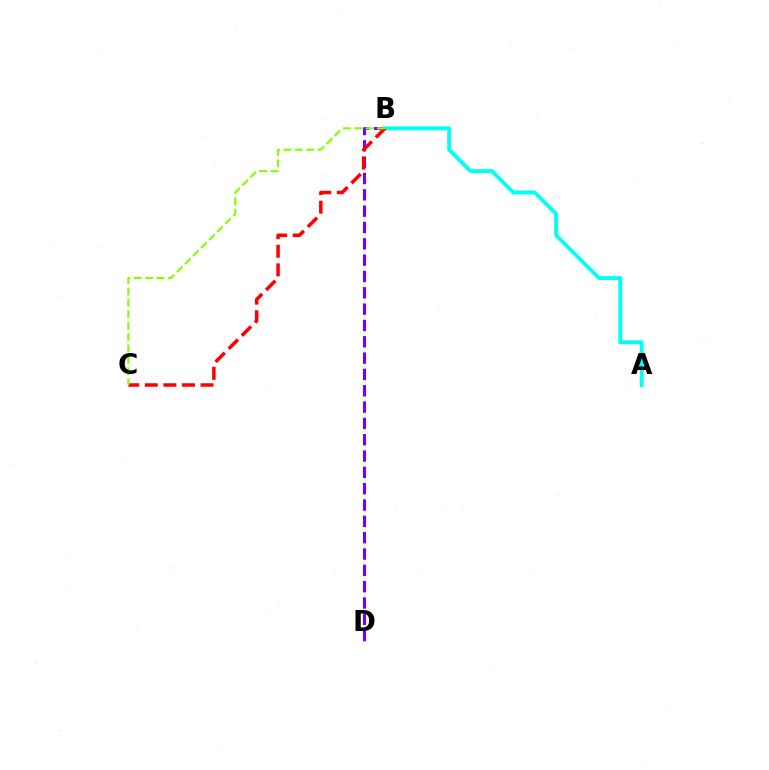{('B', 'D'): [{'color': '#7200ff', 'line_style': 'dashed', 'thickness': 2.22}], ('A', 'B'): [{'color': '#00fff6', 'line_style': 'solid', 'thickness': 2.81}], ('B', 'C'): [{'color': '#ff0000', 'line_style': 'dashed', 'thickness': 2.52}, {'color': '#84ff00', 'line_style': 'dashed', 'thickness': 1.55}]}